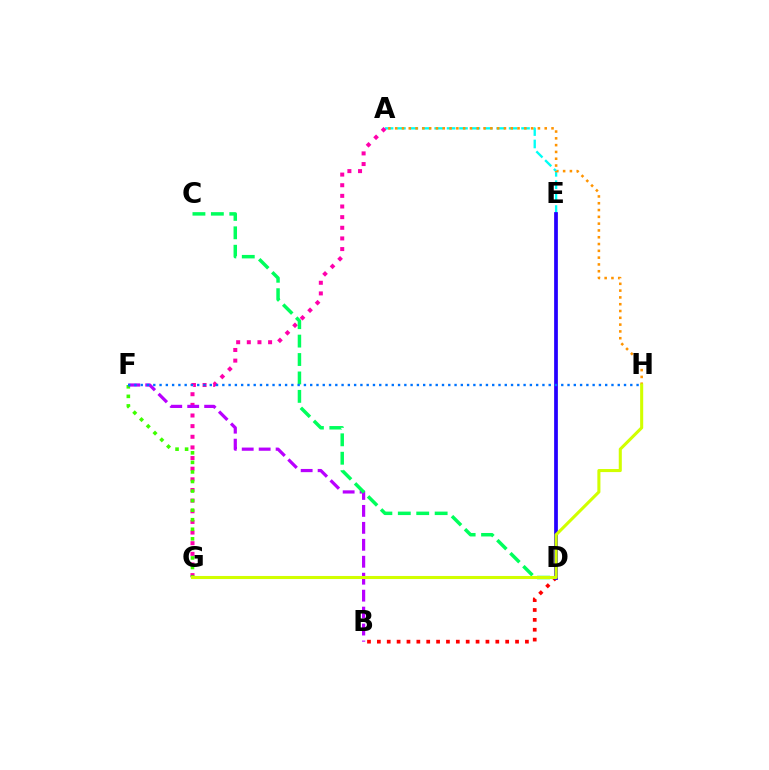{('A', 'E'): [{'color': '#00fff6', 'line_style': 'dashed', 'thickness': 1.69}], ('A', 'G'): [{'color': '#ff00ac', 'line_style': 'dotted', 'thickness': 2.89}], ('F', 'G'): [{'color': '#3dff00', 'line_style': 'dotted', 'thickness': 2.6}], ('B', 'D'): [{'color': '#ff0000', 'line_style': 'dotted', 'thickness': 2.68}], ('B', 'F'): [{'color': '#b900ff', 'line_style': 'dashed', 'thickness': 2.3}], ('A', 'H'): [{'color': '#ff9400', 'line_style': 'dotted', 'thickness': 1.85}], ('D', 'E'): [{'color': '#2500ff', 'line_style': 'solid', 'thickness': 2.69}], ('C', 'D'): [{'color': '#00ff5c', 'line_style': 'dashed', 'thickness': 2.5}], ('F', 'H'): [{'color': '#0074ff', 'line_style': 'dotted', 'thickness': 1.71}], ('G', 'H'): [{'color': '#d1ff00', 'line_style': 'solid', 'thickness': 2.2}]}